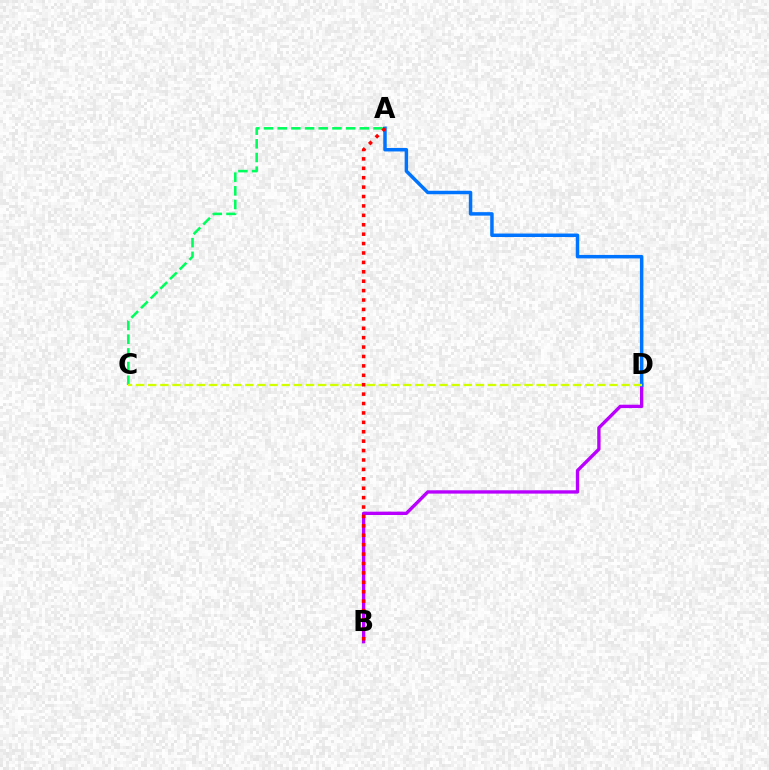{('A', 'C'): [{'color': '#00ff5c', 'line_style': 'dashed', 'thickness': 1.86}], ('B', 'D'): [{'color': '#b900ff', 'line_style': 'solid', 'thickness': 2.41}], ('A', 'D'): [{'color': '#0074ff', 'line_style': 'solid', 'thickness': 2.51}], ('C', 'D'): [{'color': '#d1ff00', 'line_style': 'dashed', 'thickness': 1.65}], ('A', 'B'): [{'color': '#ff0000', 'line_style': 'dotted', 'thickness': 2.56}]}